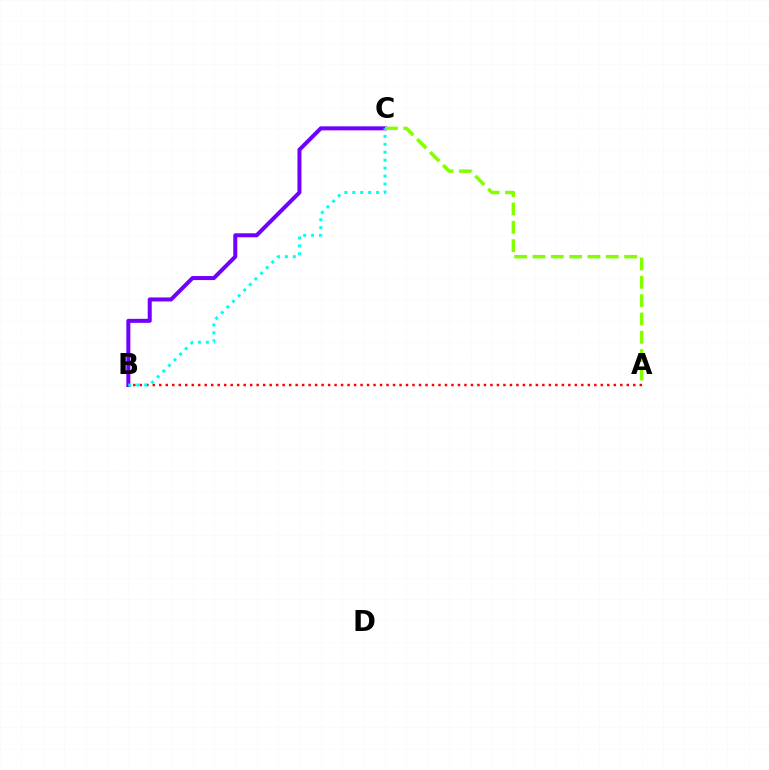{('A', 'B'): [{'color': '#ff0000', 'line_style': 'dotted', 'thickness': 1.76}], ('B', 'C'): [{'color': '#7200ff', 'line_style': 'solid', 'thickness': 2.89}, {'color': '#00fff6', 'line_style': 'dotted', 'thickness': 2.16}], ('A', 'C'): [{'color': '#84ff00', 'line_style': 'dashed', 'thickness': 2.49}]}